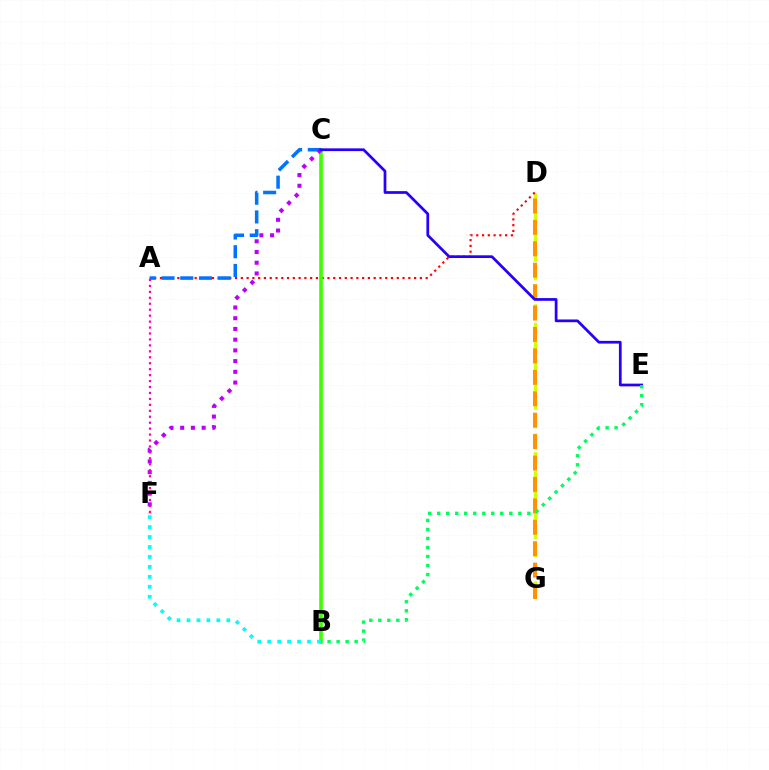{('D', 'G'): [{'color': '#d1ff00', 'line_style': 'dashed', 'thickness': 2.51}, {'color': '#ff9400', 'line_style': 'dashed', 'thickness': 2.91}], ('A', 'D'): [{'color': '#ff0000', 'line_style': 'dotted', 'thickness': 1.57}], ('B', 'C'): [{'color': '#3dff00', 'line_style': 'solid', 'thickness': 2.6}], ('A', 'C'): [{'color': '#0074ff', 'line_style': 'dashed', 'thickness': 2.54}], ('C', 'F'): [{'color': '#b900ff', 'line_style': 'dotted', 'thickness': 2.91}], ('C', 'E'): [{'color': '#2500ff', 'line_style': 'solid', 'thickness': 1.96}], ('B', 'F'): [{'color': '#00fff6', 'line_style': 'dotted', 'thickness': 2.7}], ('A', 'F'): [{'color': '#ff00ac', 'line_style': 'dotted', 'thickness': 1.62}], ('B', 'E'): [{'color': '#00ff5c', 'line_style': 'dotted', 'thickness': 2.45}]}